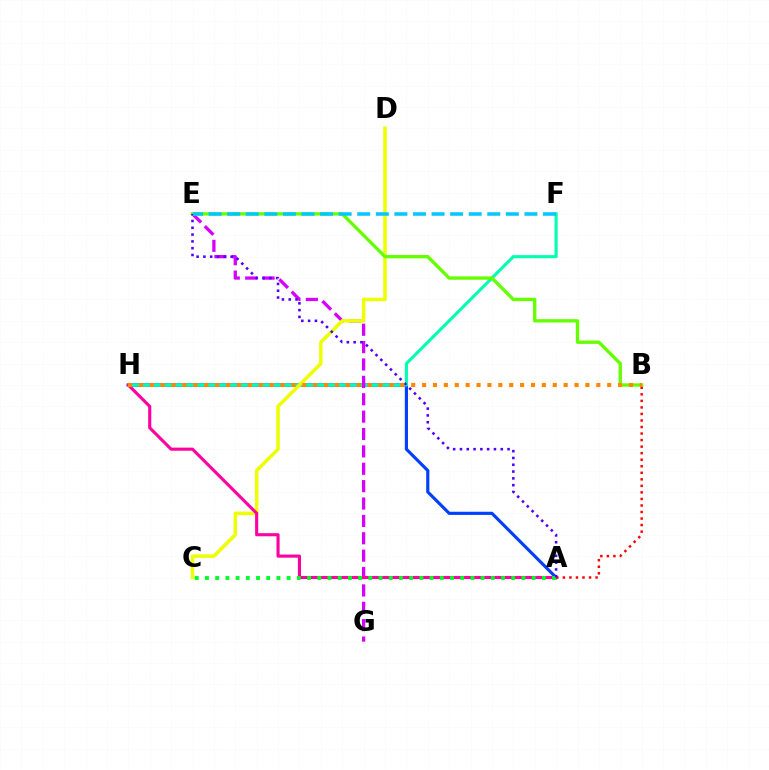{('A', 'H'): [{'color': '#003fff', 'line_style': 'solid', 'thickness': 2.27}, {'color': '#ff00a0', 'line_style': 'solid', 'thickness': 2.24}], ('F', 'H'): [{'color': '#00ffaf', 'line_style': 'solid', 'thickness': 2.24}], ('E', 'G'): [{'color': '#d600ff', 'line_style': 'dashed', 'thickness': 2.36}], ('C', 'D'): [{'color': '#eeff00', 'line_style': 'solid', 'thickness': 2.51}], ('B', 'E'): [{'color': '#66ff00', 'line_style': 'solid', 'thickness': 2.41}], ('A', 'C'): [{'color': '#00ff27', 'line_style': 'dotted', 'thickness': 2.77}], ('A', 'B'): [{'color': '#ff0000', 'line_style': 'dotted', 'thickness': 1.78}], ('A', 'E'): [{'color': '#4f00ff', 'line_style': 'dotted', 'thickness': 1.85}], ('E', 'F'): [{'color': '#00c7ff', 'line_style': 'dashed', 'thickness': 2.52}], ('B', 'H'): [{'color': '#ff8800', 'line_style': 'dotted', 'thickness': 2.96}]}